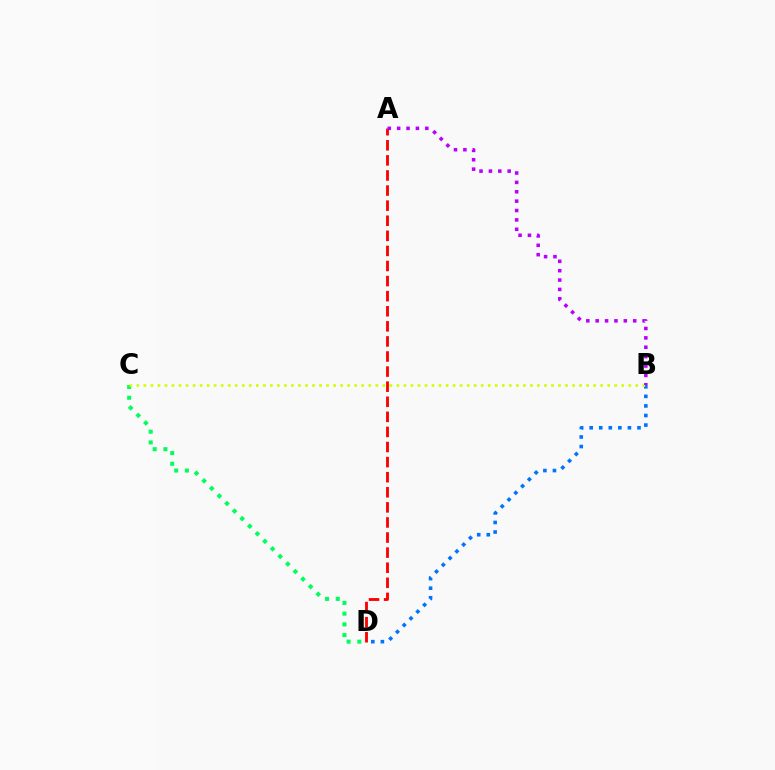{('C', 'D'): [{'color': '#00ff5c', 'line_style': 'dotted', 'thickness': 2.91}], ('B', 'D'): [{'color': '#0074ff', 'line_style': 'dotted', 'thickness': 2.6}], ('B', 'C'): [{'color': '#d1ff00', 'line_style': 'dotted', 'thickness': 1.91}], ('A', 'D'): [{'color': '#ff0000', 'line_style': 'dashed', 'thickness': 2.05}], ('A', 'B'): [{'color': '#b900ff', 'line_style': 'dotted', 'thickness': 2.55}]}